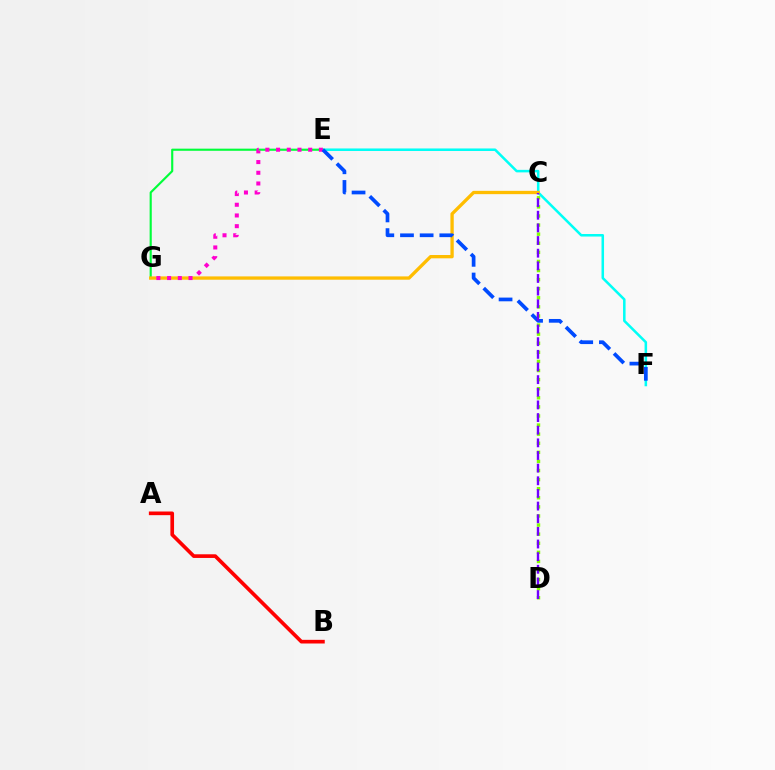{('C', 'D'): [{'color': '#84ff00', 'line_style': 'dotted', 'thickness': 2.47}, {'color': '#7200ff', 'line_style': 'dashed', 'thickness': 1.72}], ('E', 'F'): [{'color': '#00fff6', 'line_style': 'solid', 'thickness': 1.82}, {'color': '#004bff', 'line_style': 'dashed', 'thickness': 2.67}], ('E', 'G'): [{'color': '#00ff39', 'line_style': 'solid', 'thickness': 1.54}, {'color': '#ff00cf', 'line_style': 'dotted', 'thickness': 2.91}], ('C', 'G'): [{'color': '#ffbd00', 'line_style': 'solid', 'thickness': 2.38}], ('A', 'B'): [{'color': '#ff0000', 'line_style': 'solid', 'thickness': 2.64}]}